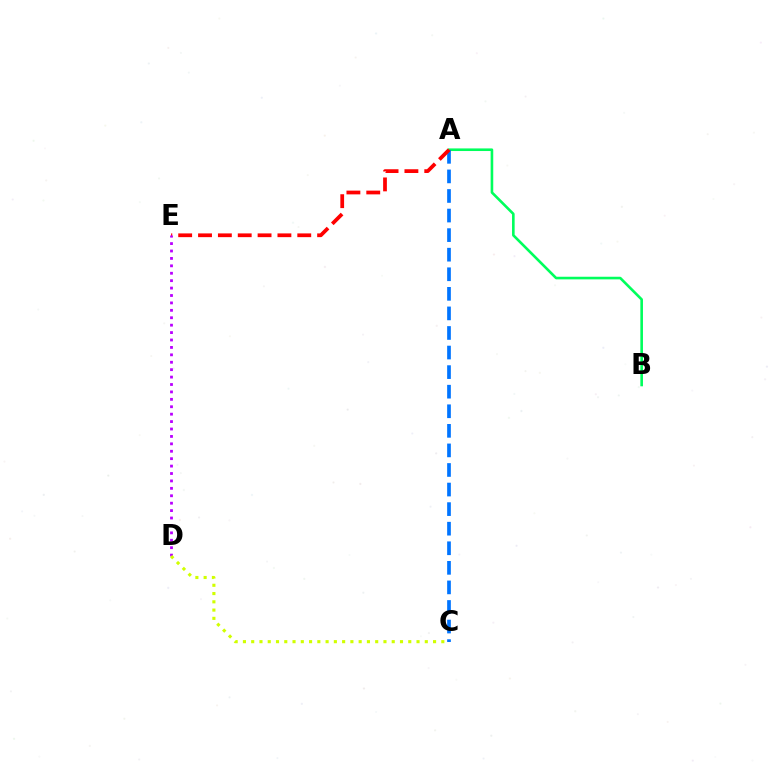{('A', 'B'): [{'color': '#00ff5c', 'line_style': 'solid', 'thickness': 1.88}], ('A', 'C'): [{'color': '#0074ff', 'line_style': 'dashed', 'thickness': 2.66}], ('A', 'E'): [{'color': '#ff0000', 'line_style': 'dashed', 'thickness': 2.7}], ('D', 'E'): [{'color': '#b900ff', 'line_style': 'dotted', 'thickness': 2.02}], ('C', 'D'): [{'color': '#d1ff00', 'line_style': 'dotted', 'thickness': 2.25}]}